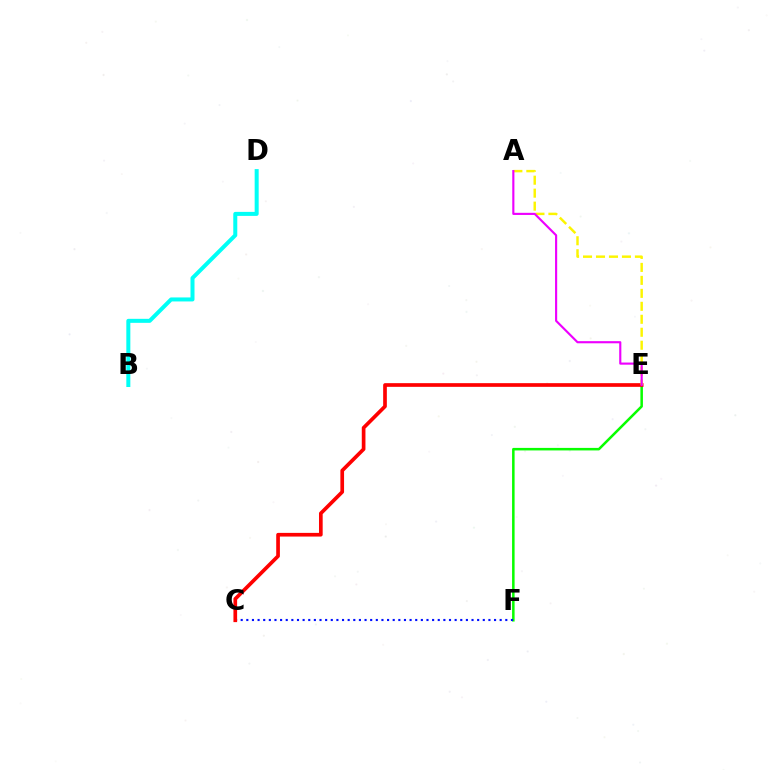{('E', 'F'): [{'color': '#08ff00', 'line_style': 'solid', 'thickness': 1.82}], ('C', 'F'): [{'color': '#0010ff', 'line_style': 'dotted', 'thickness': 1.53}], ('C', 'E'): [{'color': '#ff0000', 'line_style': 'solid', 'thickness': 2.65}], ('B', 'D'): [{'color': '#00fff6', 'line_style': 'solid', 'thickness': 2.89}], ('A', 'E'): [{'color': '#fcf500', 'line_style': 'dashed', 'thickness': 1.76}, {'color': '#ee00ff', 'line_style': 'solid', 'thickness': 1.54}]}